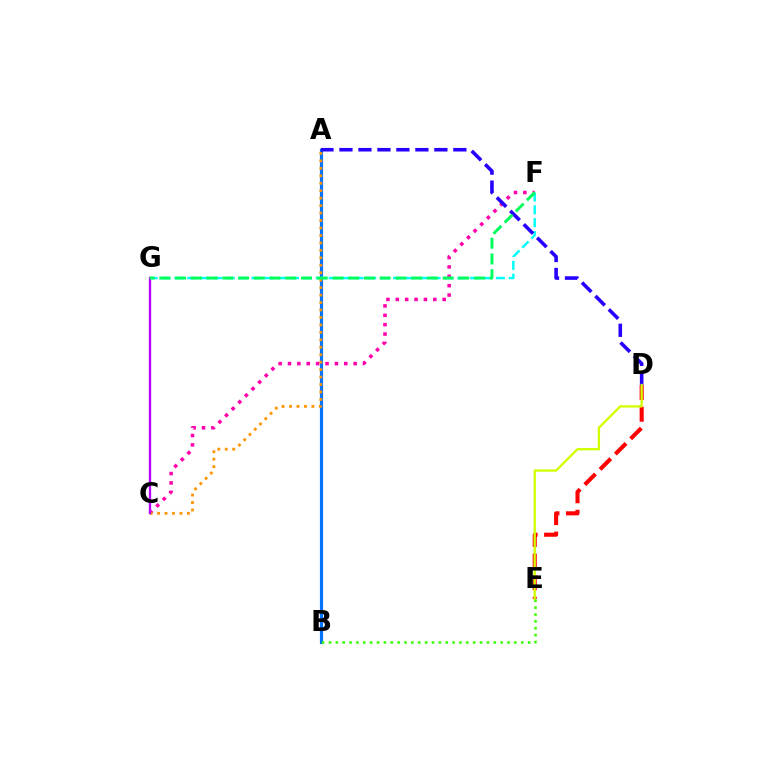{('C', 'F'): [{'color': '#ff00ac', 'line_style': 'dotted', 'thickness': 2.55}], ('A', 'B'): [{'color': '#0074ff', 'line_style': 'solid', 'thickness': 2.29}], ('F', 'G'): [{'color': '#00fff6', 'line_style': 'dashed', 'thickness': 1.75}, {'color': '#00ff5c', 'line_style': 'dashed', 'thickness': 2.14}], ('D', 'E'): [{'color': '#ff0000', 'line_style': 'dashed', 'thickness': 2.94}, {'color': '#d1ff00', 'line_style': 'solid', 'thickness': 1.66}], ('A', 'C'): [{'color': '#ff9400', 'line_style': 'dotted', 'thickness': 2.03}], ('A', 'D'): [{'color': '#2500ff', 'line_style': 'dashed', 'thickness': 2.58}], ('C', 'G'): [{'color': '#b900ff', 'line_style': 'solid', 'thickness': 1.67}], ('B', 'E'): [{'color': '#3dff00', 'line_style': 'dotted', 'thickness': 1.87}]}